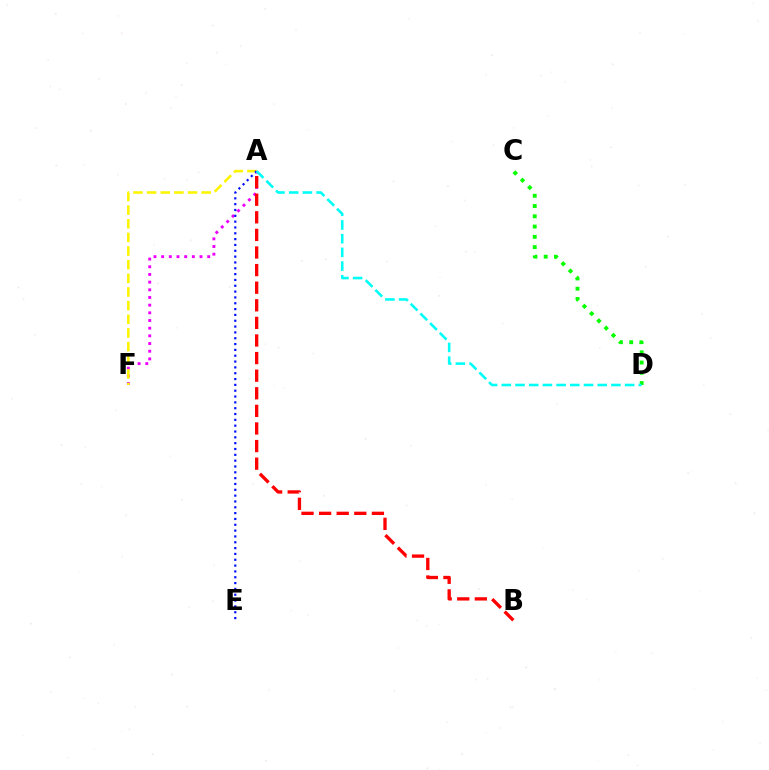{('A', 'F'): [{'color': '#ee00ff', 'line_style': 'dotted', 'thickness': 2.09}, {'color': '#fcf500', 'line_style': 'dashed', 'thickness': 1.85}], ('A', 'E'): [{'color': '#0010ff', 'line_style': 'dotted', 'thickness': 1.58}], ('C', 'D'): [{'color': '#08ff00', 'line_style': 'dotted', 'thickness': 2.79}], ('A', 'D'): [{'color': '#00fff6', 'line_style': 'dashed', 'thickness': 1.86}], ('A', 'B'): [{'color': '#ff0000', 'line_style': 'dashed', 'thickness': 2.39}]}